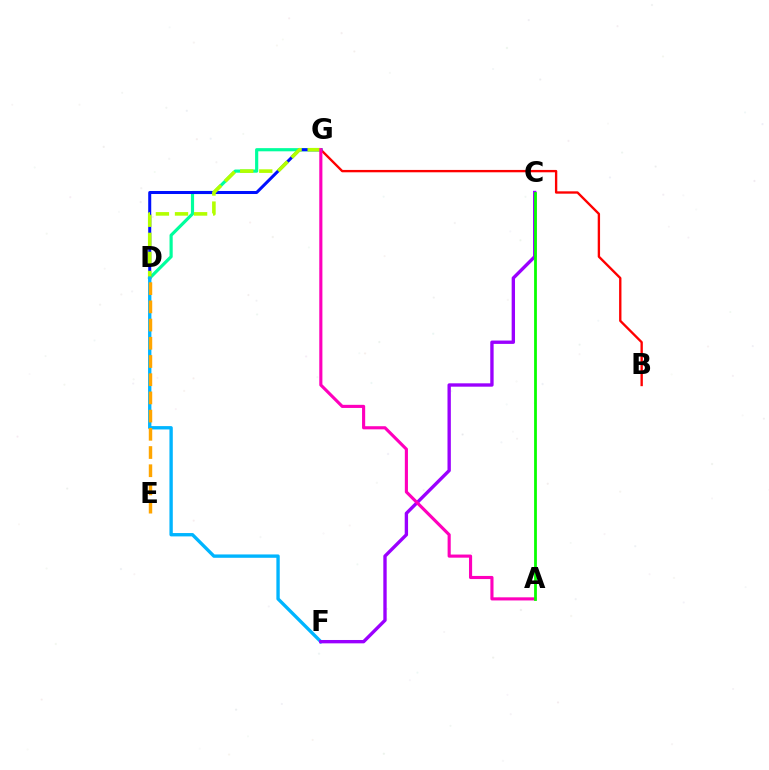{('B', 'G'): [{'color': '#ff0000', 'line_style': 'solid', 'thickness': 1.69}], ('D', 'G'): [{'color': '#00ff9d', 'line_style': 'solid', 'thickness': 2.29}, {'color': '#0010ff', 'line_style': 'solid', 'thickness': 2.18}, {'color': '#b3ff00', 'line_style': 'dashed', 'thickness': 2.59}], ('D', 'F'): [{'color': '#00b5ff', 'line_style': 'solid', 'thickness': 2.41}], ('C', 'F'): [{'color': '#9b00ff', 'line_style': 'solid', 'thickness': 2.42}], ('A', 'G'): [{'color': '#ff00bd', 'line_style': 'solid', 'thickness': 2.25}], ('A', 'C'): [{'color': '#08ff00', 'line_style': 'solid', 'thickness': 2.0}], ('D', 'E'): [{'color': '#ffa500', 'line_style': 'dashed', 'thickness': 2.47}]}